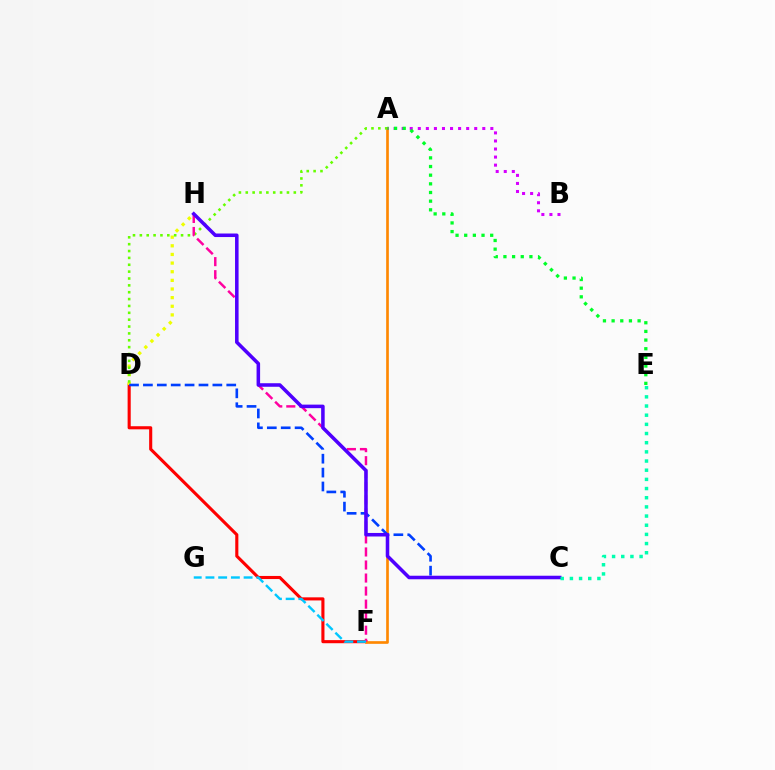{('D', 'F'): [{'color': '#ff0000', 'line_style': 'solid', 'thickness': 2.23}], ('D', 'H'): [{'color': '#eeff00', 'line_style': 'dotted', 'thickness': 2.35}], ('A', 'F'): [{'color': '#ff8800', 'line_style': 'solid', 'thickness': 1.92}], ('A', 'D'): [{'color': '#66ff00', 'line_style': 'dotted', 'thickness': 1.86}], ('F', 'H'): [{'color': '#ff00a0', 'line_style': 'dashed', 'thickness': 1.77}], ('C', 'D'): [{'color': '#003fff', 'line_style': 'dashed', 'thickness': 1.89}], ('A', 'B'): [{'color': '#d600ff', 'line_style': 'dotted', 'thickness': 2.19}], ('F', 'G'): [{'color': '#00c7ff', 'line_style': 'dashed', 'thickness': 1.73}], ('A', 'E'): [{'color': '#00ff27', 'line_style': 'dotted', 'thickness': 2.35}], ('C', 'H'): [{'color': '#4f00ff', 'line_style': 'solid', 'thickness': 2.55}], ('C', 'E'): [{'color': '#00ffaf', 'line_style': 'dotted', 'thickness': 2.49}]}